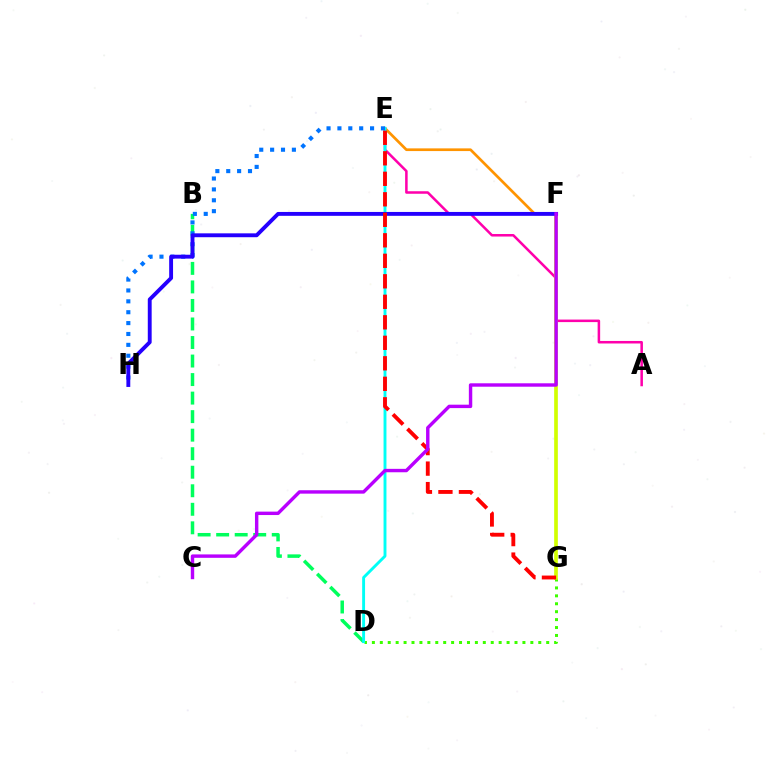{('E', 'F'): [{'color': '#ff9400', 'line_style': 'solid', 'thickness': 1.94}], ('A', 'E'): [{'color': '#ff00ac', 'line_style': 'solid', 'thickness': 1.82}], ('B', 'D'): [{'color': '#00ff5c', 'line_style': 'dashed', 'thickness': 2.52}], ('D', 'G'): [{'color': '#3dff00', 'line_style': 'dotted', 'thickness': 2.15}], ('F', 'G'): [{'color': '#d1ff00', 'line_style': 'solid', 'thickness': 2.65}], ('D', 'E'): [{'color': '#00fff6', 'line_style': 'solid', 'thickness': 2.09}], ('E', 'H'): [{'color': '#0074ff', 'line_style': 'dotted', 'thickness': 2.96}], ('F', 'H'): [{'color': '#2500ff', 'line_style': 'solid', 'thickness': 2.79}], ('E', 'G'): [{'color': '#ff0000', 'line_style': 'dashed', 'thickness': 2.79}], ('C', 'F'): [{'color': '#b900ff', 'line_style': 'solid', 'thickness': 2.46}]}